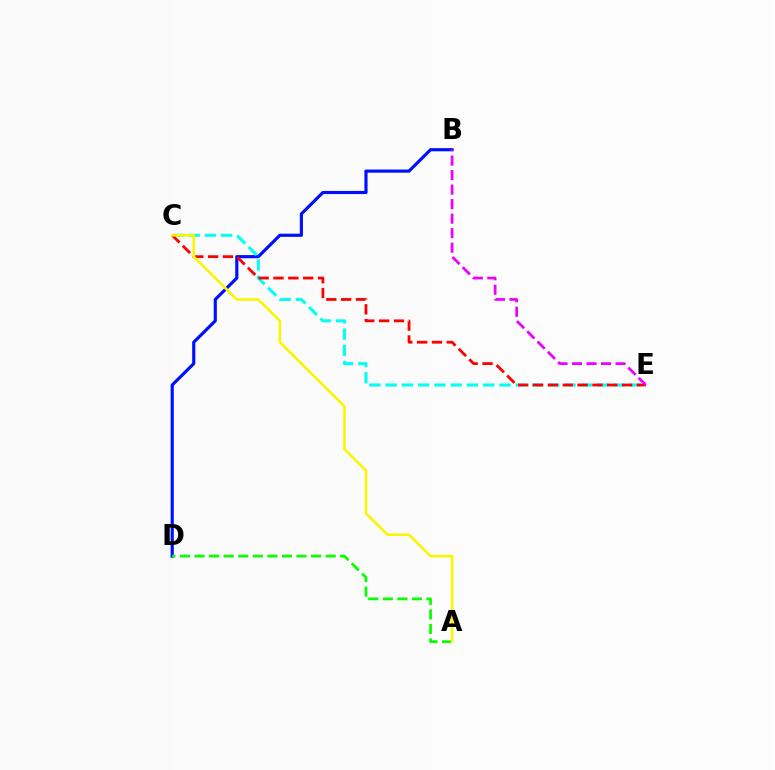{('B', 'D'): [{'color': '#0010ff', 'line_style': 'solid', 'thickness': 2.27}], ('C', 'E'): [{'color': '#00fff6', 'line_style': 'dashed', 'thickness': 2.21}, {'color': '#ff0000', 'line_style': 'dashed', 'thickness': 2.02}], ('A', 'D'): [{'color': '#08ff00', 'line_style': 'dashed', 'thickness': 1.98}], ('B', 'E'): [{'color': '#ee00ff', 'line_style': 'dashed', 'thickness': 1.97}], ('A', 'C'): [{'color': '#fcf500', 'line_style': 'solid', 'thickness': 1.87}]}